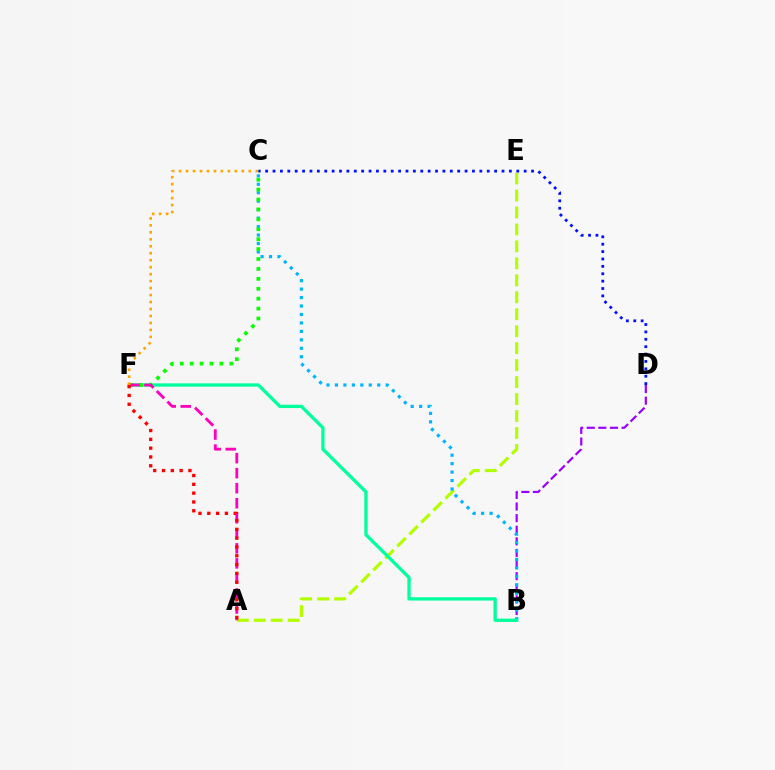{('B', 'D'): [{'color': '#9b00ff', 'line_style': 'dashed', 'thickness': 1.58}], ('A', 'E'): [{'color': '#b3ff00', 'line_style': 'dashed', 'thickness': 2.3}], ('B', 'C'): [{'color': '#00b5ff', 'line_style': 'dotted', 'thickness': 2.3}], ('B', 'F'): [{'color': '#00ff9d', 'line_style': 'solid', 'thickness': 2.38}], ('C', 'F'): [{'color': '#08ff00', 'line_style': 'dotted', 'thickness': 2.69}, {'color': '#ffa500', 'line_style': 'dotted', 'thickness': 1.89}], ('A', 'F'): [{'color': '#ff00bd', 'line_style': 'dashed', 'thickness': 2.04}, {'color': '#ff0000', 'line_style': 'dotted', 'thickness': 2.39}], ('C', 'D'): [{'color': '#0010ff', 'line_style': 'dotted', 'thickness': 2.01}]}